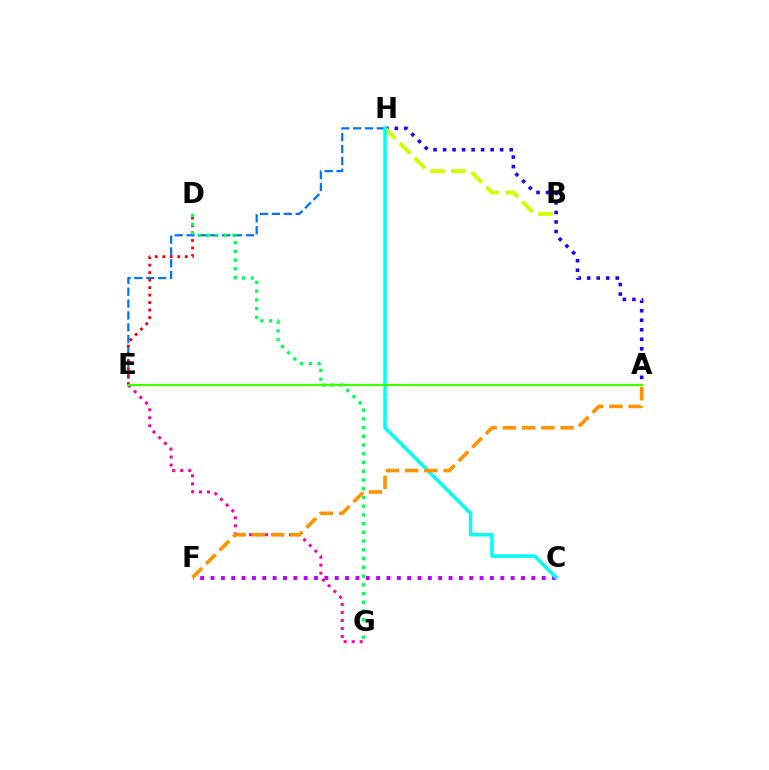{('E', 'H'): [{'color': '#0074ff', 'line_style': 'dashed', 'thickness': 1.61}], ('E', 'G'): [{'color': '#ff00ac', 'line_style': 'dotted', 'thickness': 2.18}], ('C', 'F'): [{'color': '#b900ff', 'line_style': 'dotted', 'thickness': 2.81}], ('A', 'H'): [{'color': '#2500ff', 'line_style': 'dotted', 'thickness': 2.59}], ('D', 'E'): [{'color': '#ff0000', 'line_style': 'dotted', 'thickness': 2.03}], ('D', 'G'): [{'color': '#00ff5c', 'line_style': 'dotted', 'thickness': 2.37}], ('B', 'H'): [{'color': '#d1ff00', 'line_style': 'dashed', 'thickness': 2.85}], ('C', 'H'): [{'color': '#00fff6', 'line_style': 'solid', 'thickness': 2.51}], ('A', 'F'): [{'color': '#ff9400', 'line_style': 'dashed', 'thickness': 2.61}], ('A', 'E'): [{'color': '#3dff00', 'line_style': 'solid', 'thickness': 1.61}]}